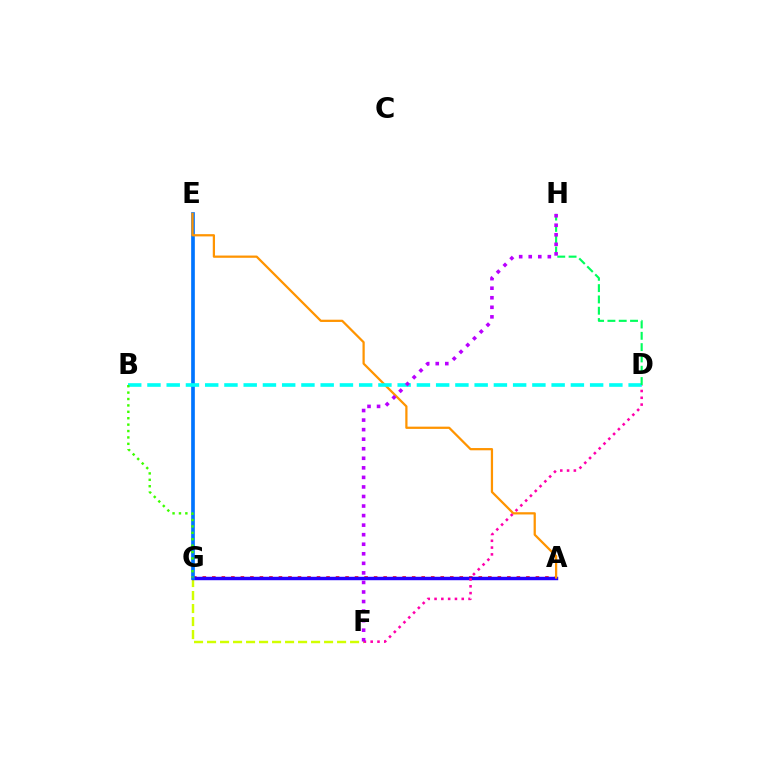{('F', 'G'): [{'color': '#d1ff00', 'line_style': 'dashed', 'thickness': 1.77}], ('A', 'G'): [{'color': '#ff0000', 'line_style': 'dotted', 'thickness': 2.59}, {'color': '#2500ff', 'line_style': 'solid', 'thickness': 2.47}], ('E', 'G'): [{'color': '#0074ff', 'line_style': 'solid', 'thickness': 2.65}], ('A', 'E'): [{'color': '#ff9400', 'line_style': 'solid', 'thickness': 1.62}], ('D', 'F'): [{'color': '#ff00ac', 'line_style': 'dotted', 'thickness': 1.85}], ('B', 'D'): [{'color': '#00fff6', 'line_style': 'dashed', 'thickness': 2.61}], ('D', 'H'): [{'color': '#00ff5c', 'line_style': 'dashed', 'thickness': 1.54}], ('B', 'G'): [{'color': '#3dff00', 'line_style': 'dotted', 'thickness': 1.74}], ('F', 'H'): [{'color': '#b900ff', 'line_style': 'dotted', 'thickness': 2.59}]}